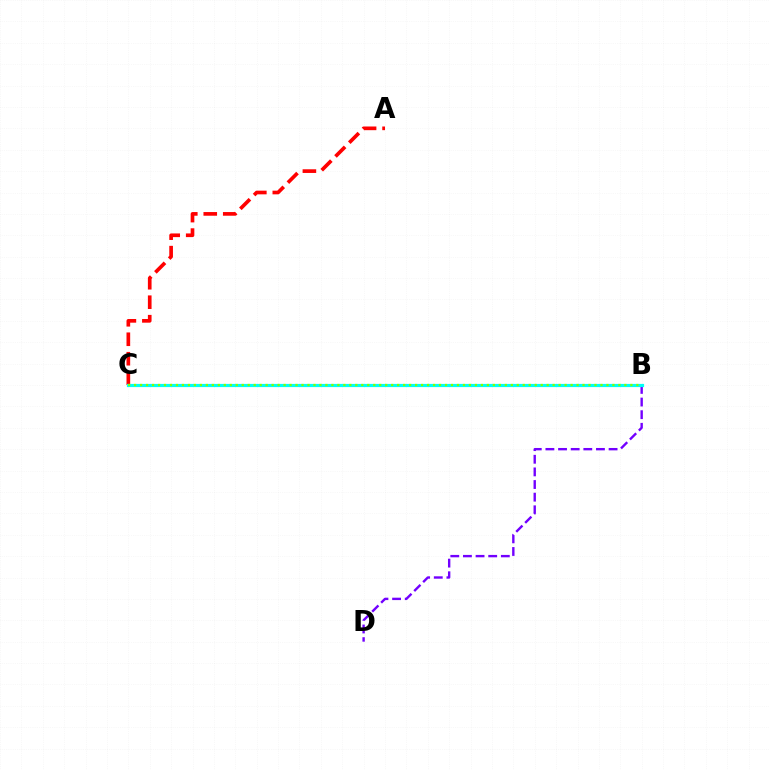{('B', 'D'): [{'color': '#7200ff', 'line_style': 'dashed', 'thickness': 1.72}], ('A', 'C'): [{'color': '#ff0000', 'line_style': 'dashed', 'thickness': 2.65}], ('B', 'C'): [{'color': '#00fff6', 'line_style': 'solid', 'thickness': 2.3}, {'color': '#84ff00', 'line_style': 'dotted', 'thickness': 1.62}]}